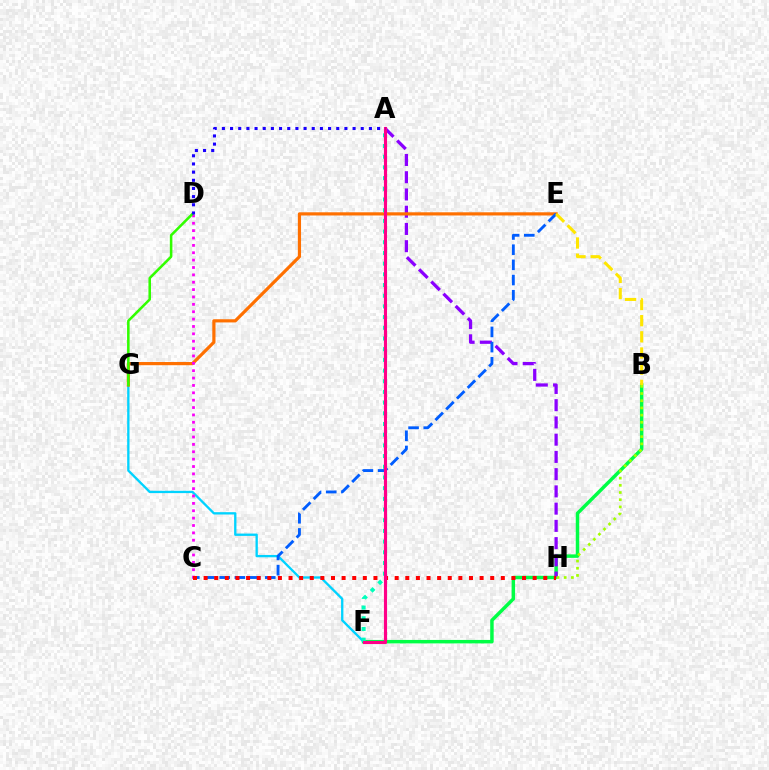{('B', 'F'): [{'color': '#00ff45', 'line_style': 'solid', 'thickness': 2.5}], ('F', 'G'): [{'color': '#00d3ff', 'line_style': 'solid', 'thickness': 1.68}], ('A', 'H'): [{'color': '#8a00ff', 'line_style': 'dashed', 'thickness': 2.34}], ('E', 'G'): [{'color': '#ff7000', 'line_style': 'solid', 'thickness': 2.3}], ('C', 'E'): [{'color': '#005dff', 'line_style': 'dashed', 'thickness': 2.06}], ('A', 'F'): [{'color': '#00ffbb', 'line_style': 'dotted', 'thickness': 2.9}, {'color': '#ff0088', 'line_style': 'solid', 'thickness': 2.25}], ('C', 'D'): [{'color': '#fa00f9', 'line_style': 'dotted', 'thickness': 2.0}], ('B', 'H'): [{'color': '#a2ff00', 'line_style': 'dotted', 'thickness': 1.95}], ('C', 'H'): [{'color': '#ff0000', 'line_style': 'dotted', 'thickness': 2.88}], ('D', 'G'): [{'color': '#31ff00', 'line_style': 'solid', 'thickness': 1.84}], ('A', 'D'): [{'color': '#1900ff', 'line_style': 'dotted', 'thickness': 2.22}], ('B', 'E'): [{'color': '#ffe600', 'line_style': 'dashed', 'thickness': 2.2}]}